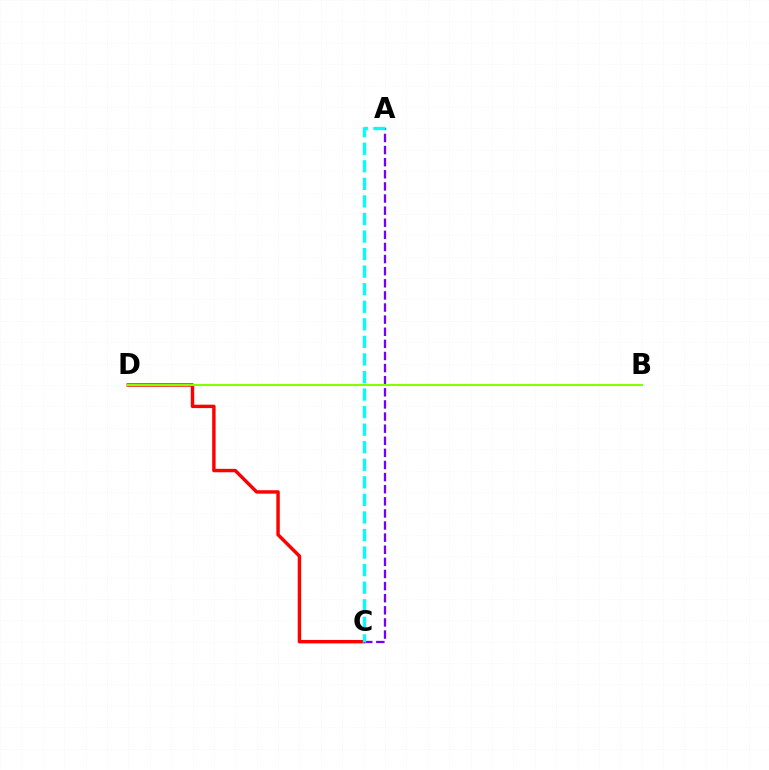{('C', 'D'): [{'color': '#ff0000', 'line_style': 'solid', 'thickness': 2.47}], ('A', 'C'): [{'color': '#7200ff', 'line_style': 'dashed', 'thickness': 1.65}, {'color': '#00fff6', 'line_style': 'dashed', 'thickness': 2.39}], ('B', 'D'): [{'color': '#84ff00', 'line_style': 'solid', 'thickness': 1.51}]}